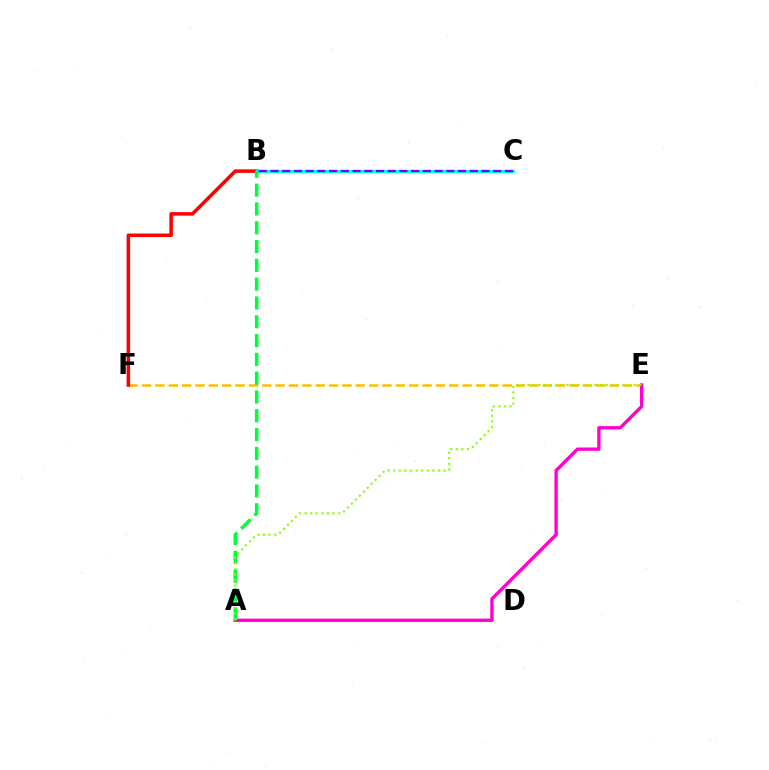{('E', 'F'): [{'color': '#ffbd00', 'line_style': 'dashed', 'thickness': 1.81}], ('A', 'E'): [{'color': '#ff00cf', 'line_style': 'solid', 'thickness': 2.41}, {'color': '#84ff00', 'line_style': 'dotted', 'thickness': 1.52}], ('B', 'C'): [{'color': '#004bff', 'line_style': 'dotted', 'thickness': 2.2}, {'color': '#00fff6', 'line_style': 'solid', 'thickness': 2.36}, {'color': '#7200ff', 'line_style': 'dashed', 'thickness': 1.59}], ('B', 'F'): [{'color': '#ff0000', 'line_style': 'solid', 'thickness': 2.53}], ('A', 'B'): [{'color': '#00ff39', 'line_style': 'dashed', 'thickness': 2.55}]}